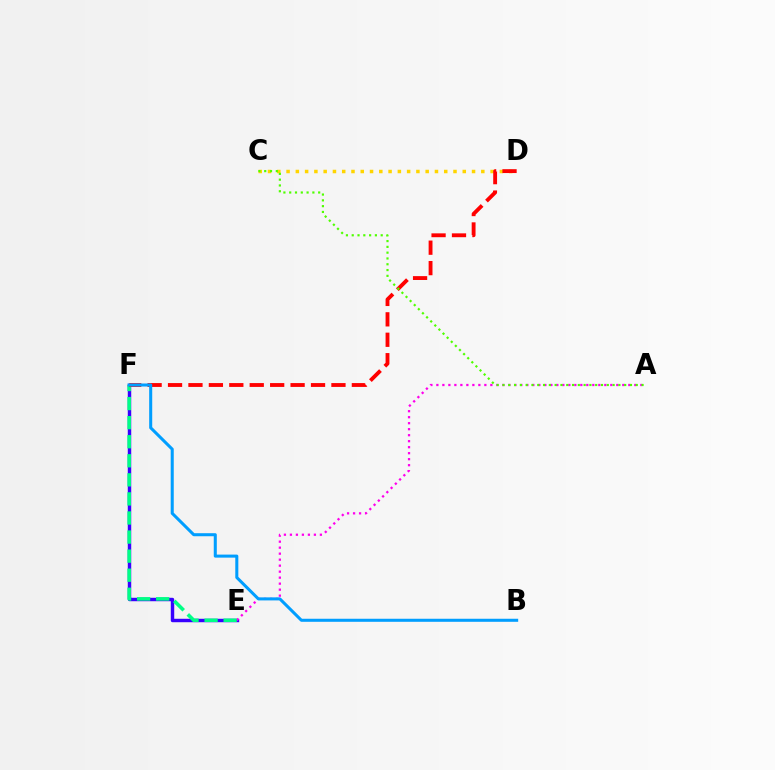{('E', 'F'): [{'color': '#3700ff', 'line_style': 'solid', 'thickness': 2.47}, {'color': '#00ff86', 'line_style': 'dashed', 'thickness': 2.59}], ('A', 'E'): [{'color': '#ff00ed', 'line_style': 'dotted', 'thickness': 1.63}], ('C', 'D'): [{'color': '#ffd500', 'line_style': 'dotted', 'thickness': 2.52}], ('D', 'F'): [{'color': '#ff0000', 'line_style': 'dashed', 'thickness': 2.78}], ('B', 'F'): [{'color': '#009eff', 'line_style': 'solid', 'thickness': 2.19}], ('A', 'C'): [{'color': '#4fff00', 'line_style': 'dotted', 'thickness': 1.57}]}